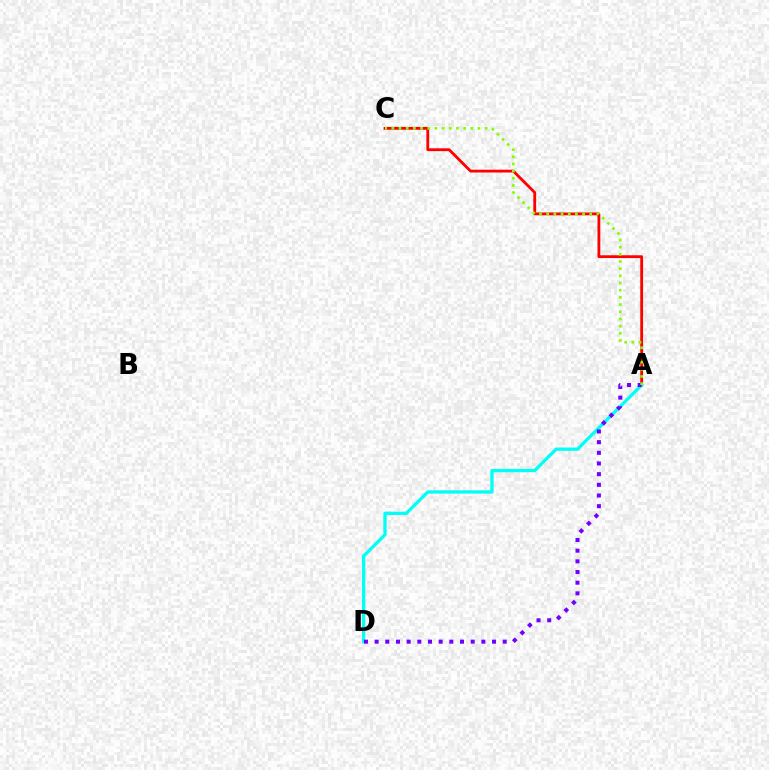{('A', 'C'): [{'color': '#ff0000', 'line_style': 'solid', 'thickness': 2.03}, {'color': '#84ff00', 'line_style': 'dotted', 'thickness': 1.95}], ('A', 'D'): [{'color': '#00fff6', 'line_style': 'solid', 'thickness': 2.37}, {'color': '#7200ff', 'line_style': 'dotted', 'thickness': 2.9}]}